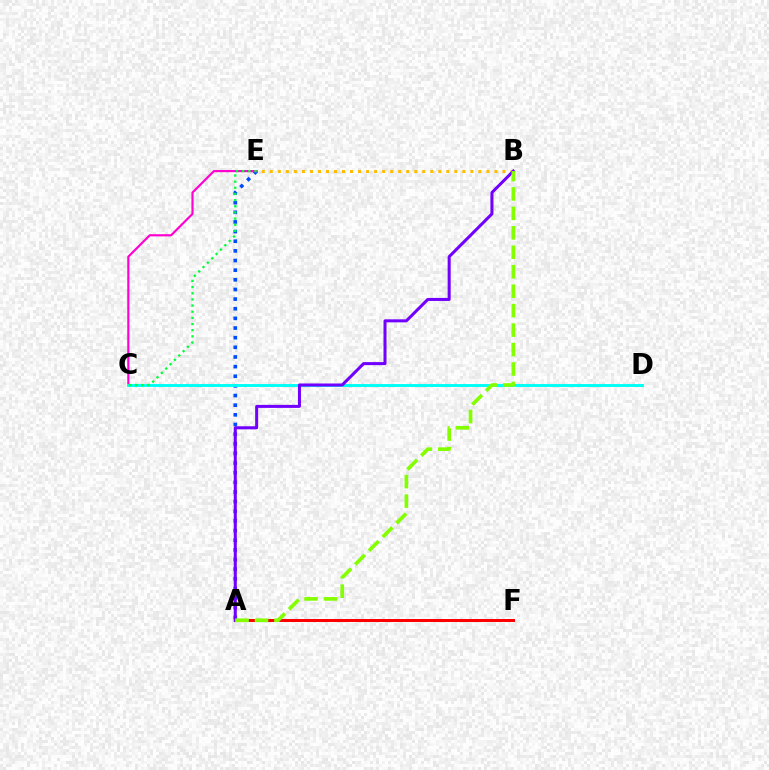{('A', 'E'): [{'color': '#004bff', 'line_style': 'dotted', 'thickness': 2.62}], ('C', 'E'): [{'color': '#ff00cf', 'line_style': 'solid', 'thickness': 1.56}, {'color': '#00ff39', 'line_style': 'dotted', 'thickness': 1.67}], ('C', 'D'): [{'color': '#00fff6', 'line_style': 'solid', 'thickness': 2.1}], ('A', 'F'): [{'color': '#ff0000', 'line_style': 'solid', 'thickness': 2.16}], ('B', 'E'): [{'color': '#ffbd00', 'line_style': 'dotted', 'thickness': 2.18}], ('A', 'B'): [{'color': '#7200ff', 'line_style': 'solid', 'thickness': 2.18}, {'color': '#84ff00', 'line_style': 'dashed', 'thickness': 2.64}]}